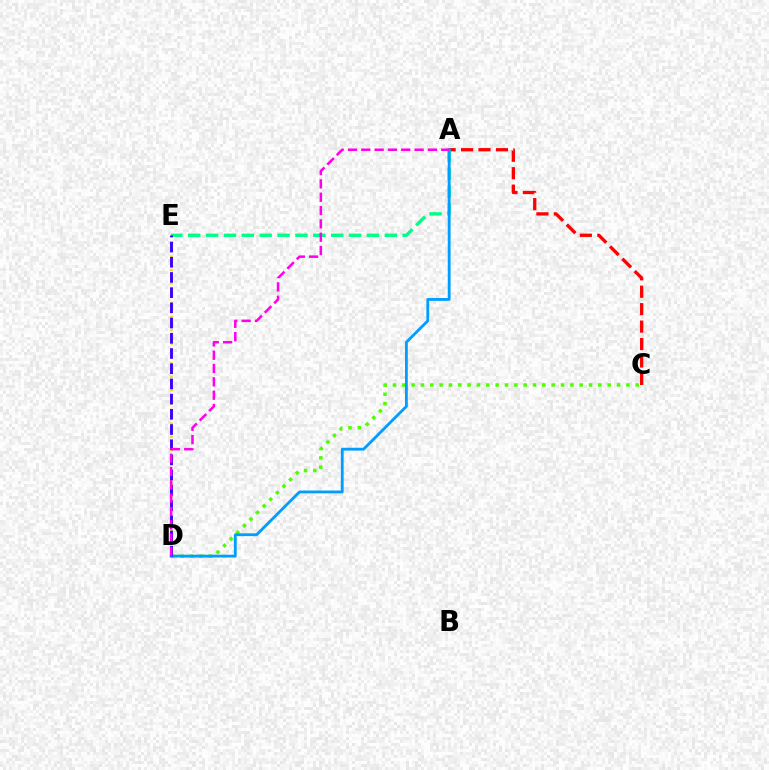{('C', 'D'): [{'color': '#4fff00', 'line_style': 'dotted', 'thickness': 2.54}], ('A', 'C'): [{'color': '#ff0000', 'line_style': 'dashed', 'thickness': 2.37}], ('D', 'E'): [{'color': '#ffd500', 'line_style': 'dotted', 'thickness': 1.81}, {'color': '#3700ff', 'line_style': 'dashed', 'thickness': 2.07}], ('A', 'E'): [{'color': '#00ff86', 'line_style': 'dashed', 'thickness': 2.43}], ('A', 'D'): [{'color': '#009eff', 'line_style': 'solid', 'thickness': 2.03}, {'color': '#ff00ed', 'line_style': 'dashed', 'thickness': 1.81}]}